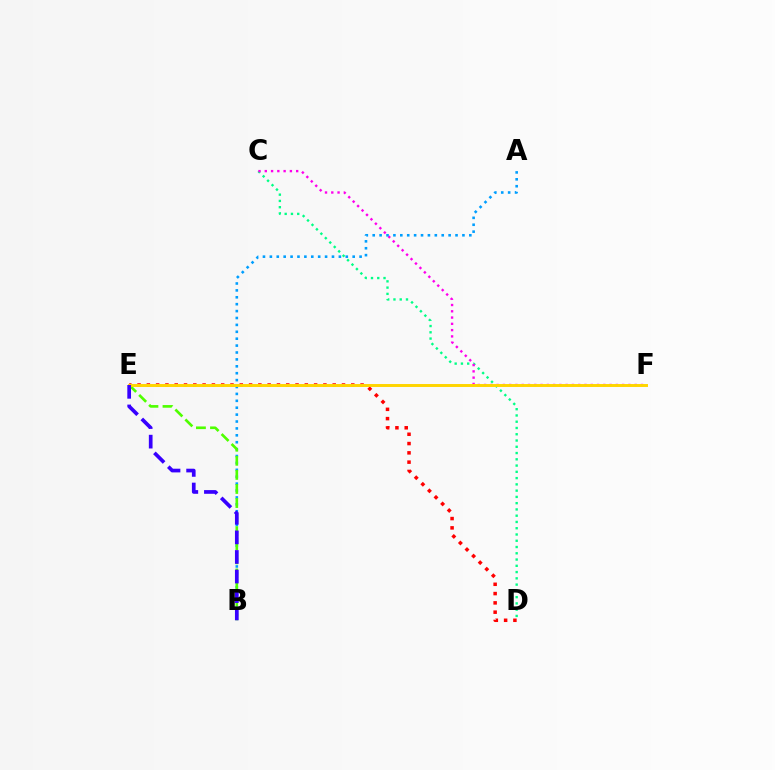{('C', 'D'): [{'color': '#00ff86', 'line_style': 'dotted', 'thickness': 1.7}], ('C', 'F'): [{'color': '#ff00ed', 'line_style': 'dotted', 'thickness': 1.71}], ('A', 'B'): [{'color': '#009eff', 'line_style': 'dotted', 'thickness': 1.88}], ('D', 'E'): [{'color': '#ff0000', 'line_style': 'dotted', 'thickness': 2.52}], ('B', 'E'): [{'color': '#4fff00', 'line_style': 'dashed', 'thickness': 1.91}, {'color': '#3700ff', 'line_style': 'dashed', 'thickness': 2.66}], ('E', 'F'): [{'color': '#ffd500', 'line_style': 'solid', 'thickness': 2.12}]}